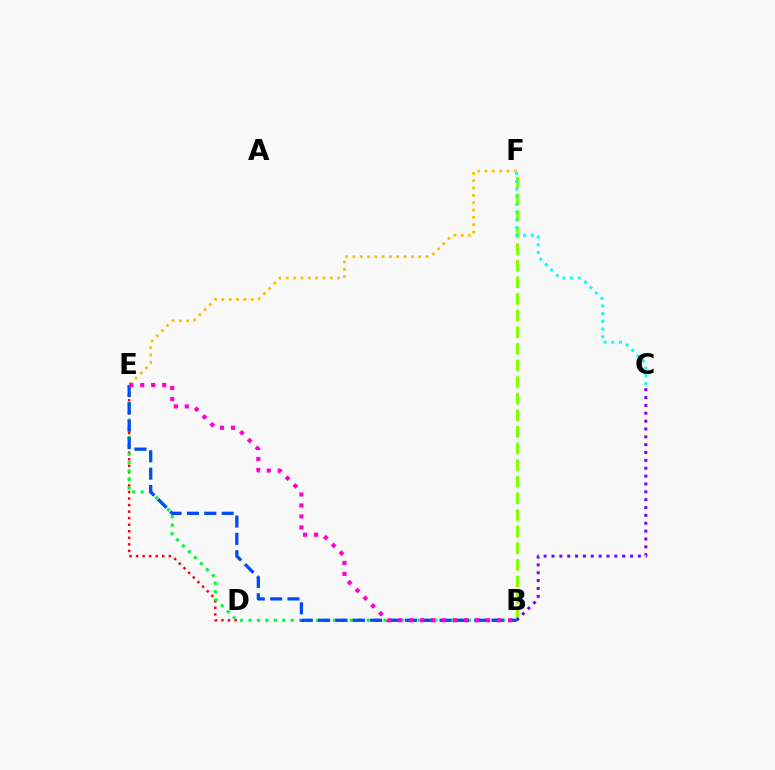{('D', 'E'): [{'color': '#ff0000', 'line_style': 'dotted', 'thickness': 1.78}], ('B', 'E'): [{'color': '#00ff39', 'line_style': 'dotted', 'thickness': 2.3}, {'color': '#004bff', 'line_style': 'dashed', 'thickness': 2.36}, {'color': '#ff00cf', 'line_style': 'dotted', 'thickness': 2.99}], ('B', 'F'): [{'color': '#84ff00', 'line_style': 'dashed', 'thickness': 2.26}], ('C', 'F'): [{'color': '#00fff6', 'line_style': 'dotted', 'thickness': 2.1}], ('E', 'F'): [{'color': '#ffbd00', 'line_style': 'dotted', 'thickness': 1.99}], ('B', 'C'): [{'color': '#7200ff', 'line_style': 'dotted', 'thickness': 2.13}]}